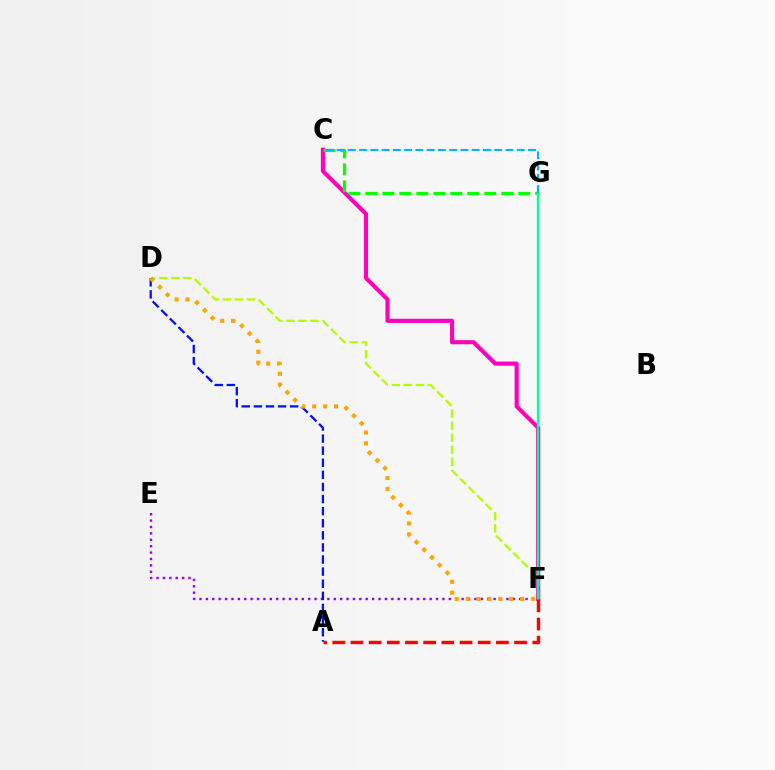{('C', 'F'): [{'color': '#ff00bd', 'line_style': 'solid', 'thickness': 2.97}], ('E', 'F'): [{'color': '#9b00ff', 'line_style': 'dotted', 'thickness': 1.74}], ('C', 'G'): [{'color': '#08ff00', 'line_style': 'dashed', 'thickness': 2.31}, {'color': '#00b5ff', 'line_style': 'dashed', 'thickness': 1.53}], ('D', 'F'): [{'color': '#b3ff00', 'line_style': 'dashed', 'thickness': 1.64}, {'color': '#ffa500', 'line_style': 'dotted', 'thickness': 2.96}], ('A', 'D'): [{'color': '#0010ff', 'line_style': 'dashed', 'thickness': 1.64}], ('F', 'G'): [{'color': '#00ff9d', 'line_style': 'solid', 'thickness': 1.65}], ('A', 'F'): [{'color': '#ff0000', 'line_style': 'dashed', 'thickness': 2.47}]}